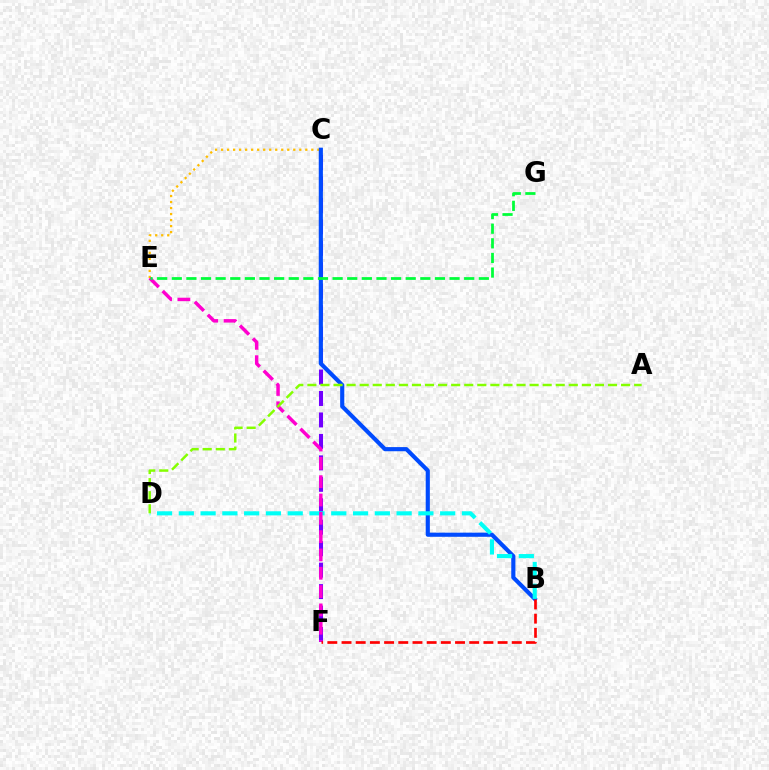{('C', 'E'): [{'color': '#ffbd00', 'line_style': 'dotted', 'thickness': 1.63}], ('C', 'F'): [{'color': '#7200ff', 'line_style': 'dashed', 'thickness': 2.91}], ('B', 'C'): [{'color': '#004bff', 'line_style': 'solid', 'thickness': 2.98}], ('B', 'D'): [{'color': '#00fff6', 'line_style': 'dashed', 'thickness': 2.96}], ('E', 'F'): [{'color': '#ff00cf', 'line_style': 'dashed', 'thickness': 2.49}], ('A', 'D'): [{'color': '#84ff00', 'line_style': 'dashed', 'thickness': 1.78}], ('B', 'F'): [{'color': '#ff0000', 'line_style': 'dashed', 'thickness': 1.93}], ('E', 'G'): [{'color': '#00ff39', 'line_style': 'dashed', 'thickness': 1.99}]}